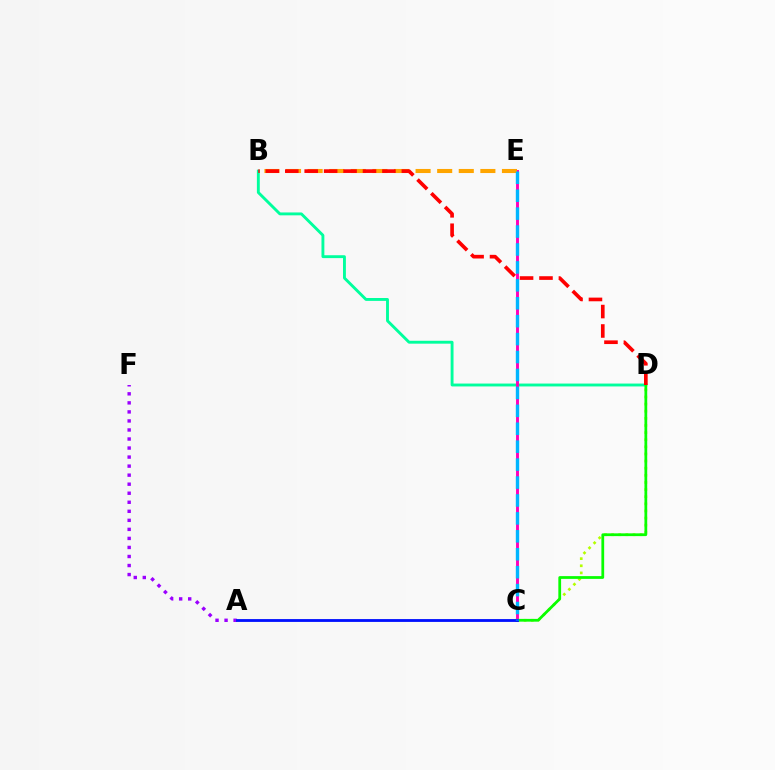{('B', 'D'): [{'color': '#00ff9d', 'line_style': 'solid', 'thickness': 2.08}, {'color': '#ff0000', 'line_style': 'dashed', 'thickness': 2.64}], ('A', 'F'): [{'color': '#9b00ff', 'line_style': 'dotted', 'thickness': 2.46}], ('C', 'E'): [{'color': '#ff00bd', 'line_style': 'solid', 'thickness': 2.1}, {'color': '#00b5ff', 'line_style': 'dashed', 'thickness': 2.44}], ('C', 'D'): [{'color': '#b3ff00', 'line_style': 'dotted', 'thickness': 1.94}, {'color': '#08ff00', 'line_style': 'solid', 'thickness': 1.99}], ('B', 'E'): [{'color': '#ffa500', 'line_style': 'dashed', 'thickness': 2.93}], ('A', 'C'): [{'color': '#0010ff', 'line_style': 'solid', 'thickness': 2.04}]}